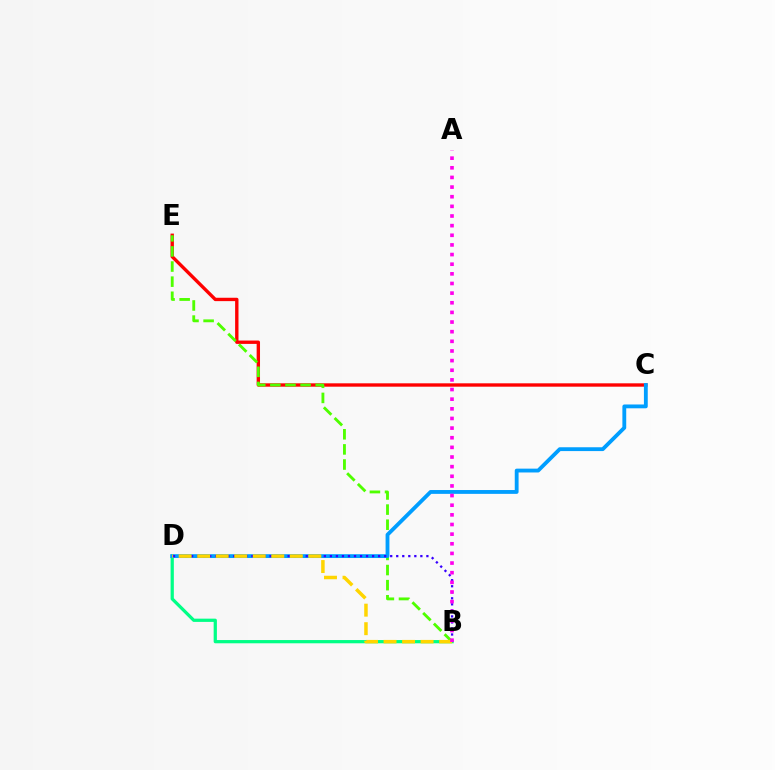{('C', 'E'): [{'color': '#ff0000', 'line_style': 'solid', 'thickness': 2.42}], ('B', 'D'): [{'color': '#00ff86', 'line_style': 'solid', 'thickness': 2.33}, {'color': '#3700ff', 'line_style': 'dotted', 'thickness': 1.64}, {'color': '#ffd500', 'line_style': 'dashed', 'thickness': 2.52}], ('B', 'E'): [{'color': '#4fff00', 'line_style': 'dashed', 'thickness': 2.05}], ('C', 'D'): [{'color': '#009eff', 'line_style': 'solid', 'thickness': 2.76}], ('A', 'B'): [{'color': '#ff00ed', 'line_style': 'dotted', 'thickness': 2.62}]}